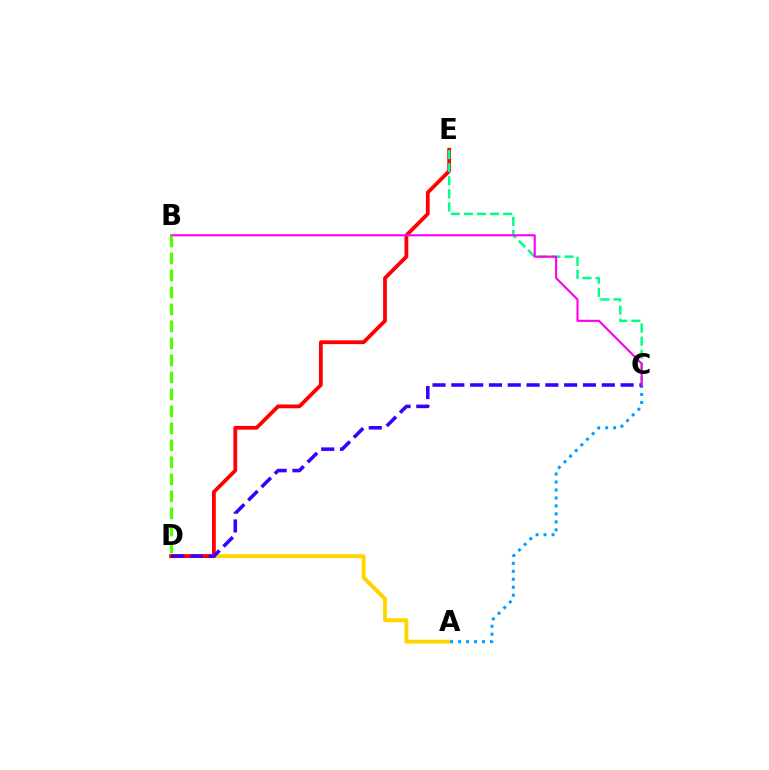{('A', 'D'): [{'color': '#ffd500', 'line_style': 'solid', 'thickness': 2.83}], ('D', 'E'): [{'color': '#ff0000', 'line_style': 'solid', 'thickness': 2.72}], ('C', 'E'): [{'color': '#00ff86', 'line_style': 'dashed', 'thickness': 1.78}], ('A', 'C'): [{'color': '#009eff', 'line_style': 'dotted', 'thickness': 2.17}], ('C', 'D'): [{'color': '#3700ff', 'line_style': 'dashed', 'thickness': 2.55}], ('B', 'C'): [{'color': '#ff00ed', 'line_style': 'solid', 'thickness': 1.53}], ('B', 'D'): [{'color': '#4fff00', 'line_style': 'dashed', 'thickness': 2.31}]}